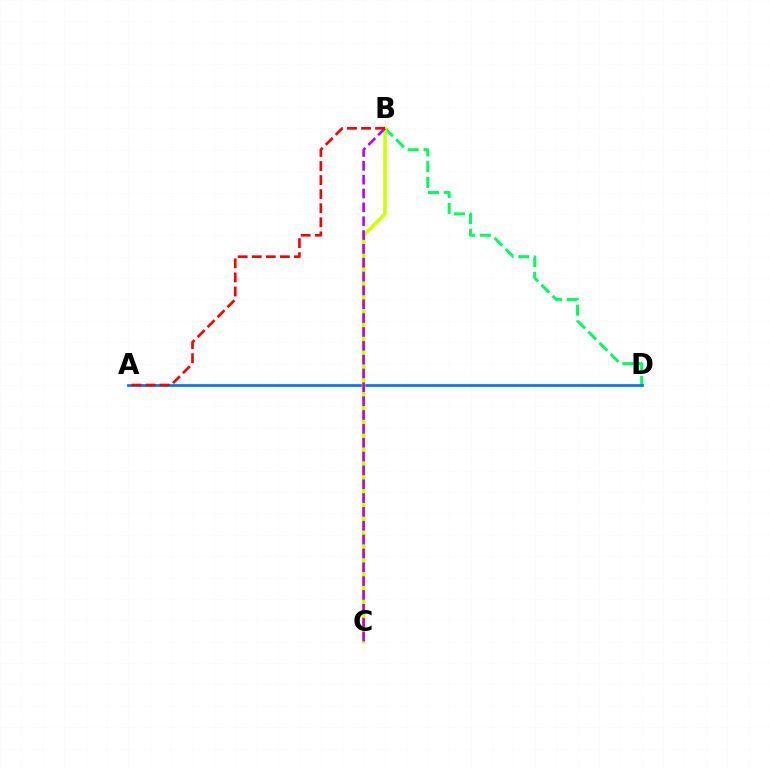{('B', 'D'): [{'color': '#00ff5c', 'line_style': 'dashed', 'thickness': 2.14}], ('A', 'D'): [{'color': '#0074ff', 'line_style': 'solid', 'thickness': 1.95}], ('B', 'C'): [{'color': '#d1ff00', 'line_style': 'solid', 'thickness': 2.56}, {'color': '#b900ff', 'line_style': 'dashed', 'thickness': 1.88}], ('A', 'B'): [{'color': '#ff0000', 'line_style': 'dashed', 'thickness': 1.91}]}